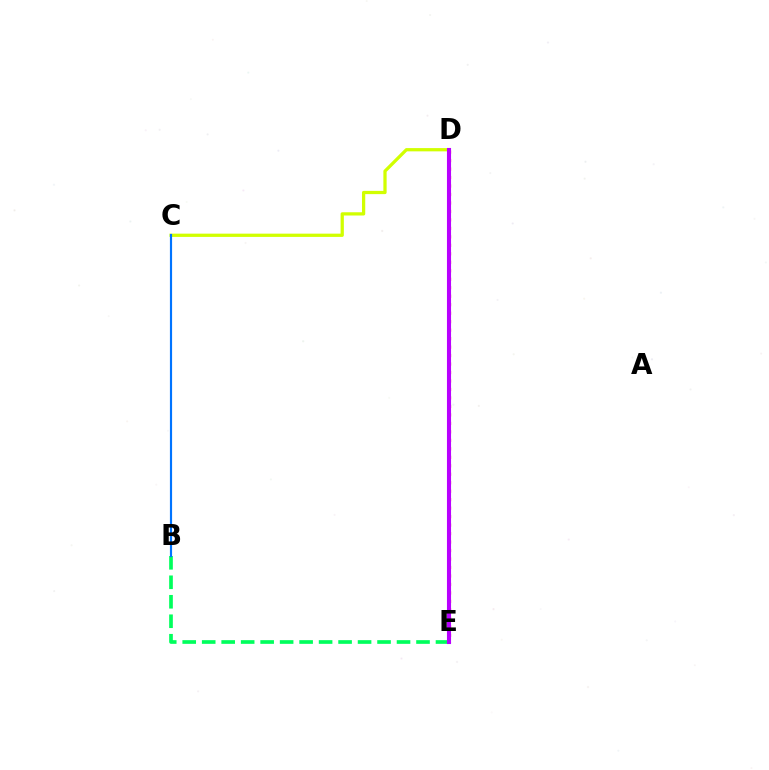{('C', 'D'): [{'color': '#d1ff00', 'line_style': 'solid', 'thickness': 2.34}], ('B', 'E'): [{'color': '#00ff5c', 'line_style': 'dashed', 'thickness': 2.65}], ('B', 'C'): [{'color': '#0074ff', 'line_style': 'solid', 'thickness': 1.57}], ('D', 'E'): [{'color': '#ff0000', 'line_style': 'dotted', 'thickness': 2.3}, {'color': '#b900ff', 'line_style': 'solid', 'thickness': 2.94}]}